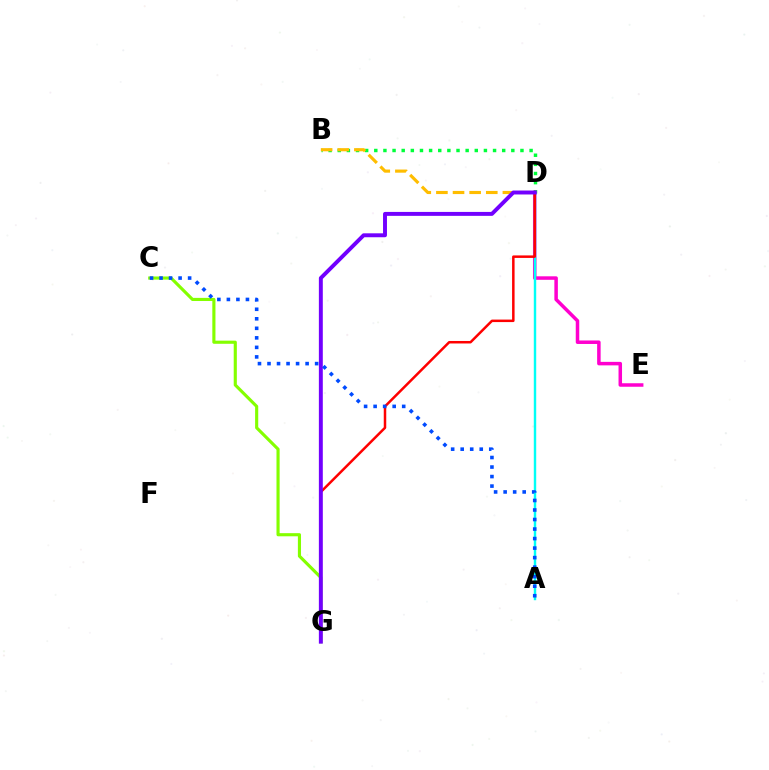{('B', 'D'): [{'color': '#00ff39', 'line_style': 'dotted', 'thickness': 2.48}, {'color': '#ffbd00', 'line_style': 'dashed', 'thickness': 2.26}], ('D', 'E'): [{'color': '#ff00cf', 'line_style': 'solid', 'thickness': 2.52}], ('A', 'D'): [{'color': '#00fff6', 'line_style': 'solid', 'thickness': 1.75}], ('C', 'G'): [{'color': '#84ff00', 'line_style': 'solid', 'thickness': 2.25}], ('D', 'G'): [{'color': '#ff0000', 'line_style': 'solid', 'thickness': 1.8}, {'color': '#7200ff', 'line_style': 'solid', 'thickness': 2.83}], ('A', 'C'): [{'color': '#004bff', 'line_style': 'dotted', 'thickness': 2.59}]}